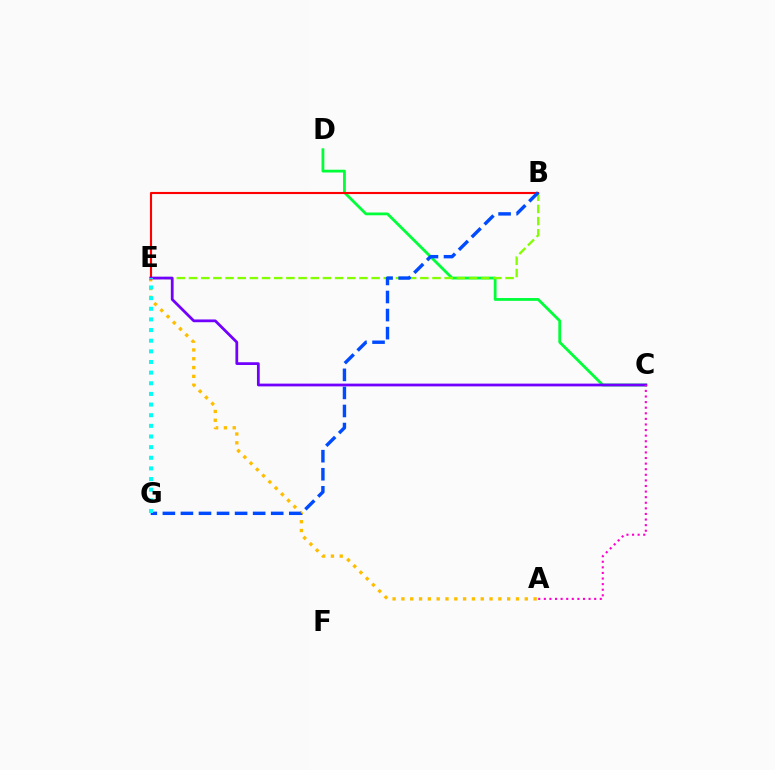{('C', 'D'): [{'color': '#00ff39', 'line_style': 'solid', 'thickness': 2.01}], ('A', 'E'): [{'color': '#ffbd00', 'line_style': 'dotted', 'thickness': 2.39}], ('B', 'E'): [{'color': '#84ff00', 'line_style': 'dashed', 'thickness': 1.65}, {'color': '#ff0000', 'line_style': 'solid', 'thickness': 1.53}], ('C', 'E'): [{'color': '#7200ff', 'line_style': 'solid', 'thickness': 1.99}], ('B', 'G'): [{'color': '#004bff', 'line_style': 'dashed', 'thickness': 2.45}], ('E', 'G'): [{'color': '#00fff6', 'line_style': 'dotted', 'thickness': 2.89}], ('A', 'C'): [{'color': '#ff00cf', 'line_style': 'dotted', 'thickness': 1.52}]}